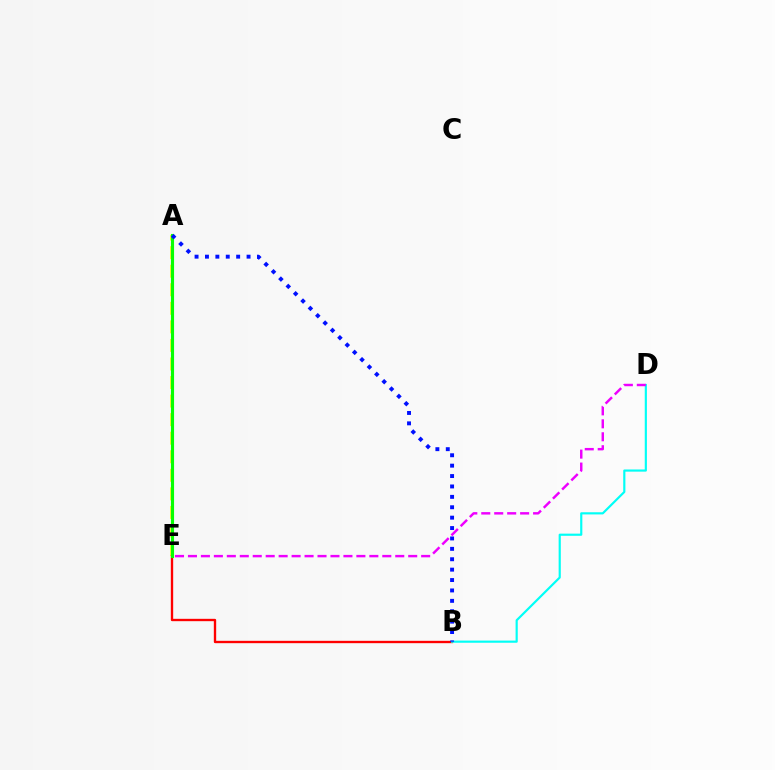{('A', 'E'): [{'color': '#fcf500', 'line_style': 'dashed', 'thickness': 2.52}, {'color': '#08ff00', 'line_style': 'solid', 'thickness': 2.25}], ('B', 'E'): [{'color': '#ff0000', 'line_style': 'solid', 'thickness': 1.7}], ('B', 'D'): [{'color': '#00fff6', 'line_style': 'solid', 'thickness': 1.56}], ('A', 'B'): [{'color': '#0010ff', 'line_style': 'dotted', 'thickness': 2.83}], ('D', 'E'): [{'color': '#ee00ff', 'line_style': 'dashed', 'thickness': 1.76}]}